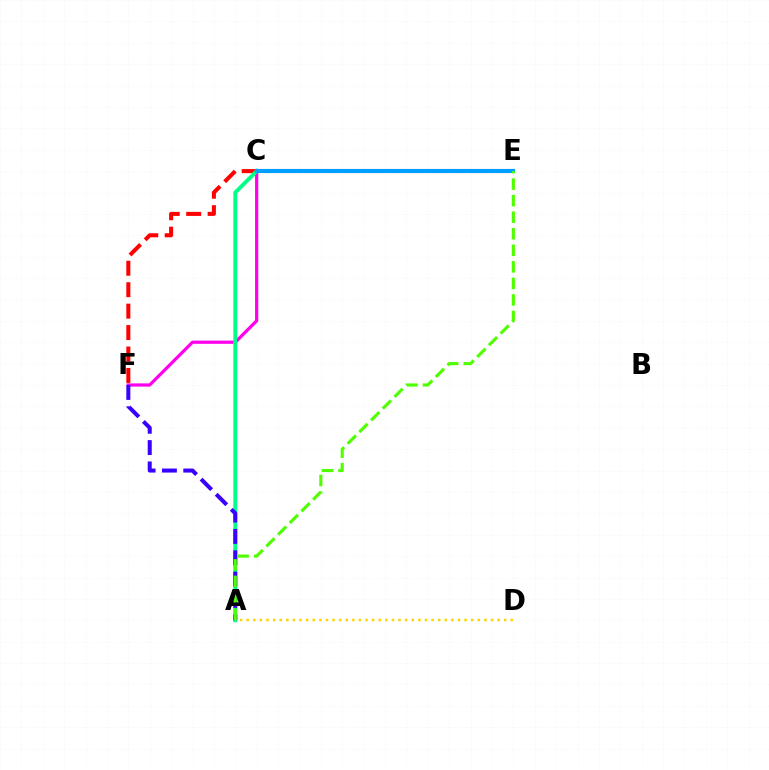{('C', 'F'): [{'color': '#ff0000', 'line_style': 'dashed', 'thickness': 2.91}, {'color': '#ff00ed', 'line_style': 'solid', 'thickness': 2.32}], ('A', 'C'): [{'color': '#00ff86', 'line_style': 'solid', 'thickness': 2.8}], ('C', 'E'): [{'color': '#009eff', 'line_style': 'solid', 'thickness': 2.97}], ('A', 'F'): [{'color': '#3700ff', 'line_style': 'dashed', 'thickness': 2.9}], ('A', 'E'): [{'color': '#4fff00', 'line_style': 'dashed', 'thickness': 2.25}], ('A', 'D'): [{'color': '#ffd500', 'line_style': 'dotted', 'thickness': 1.79}]}